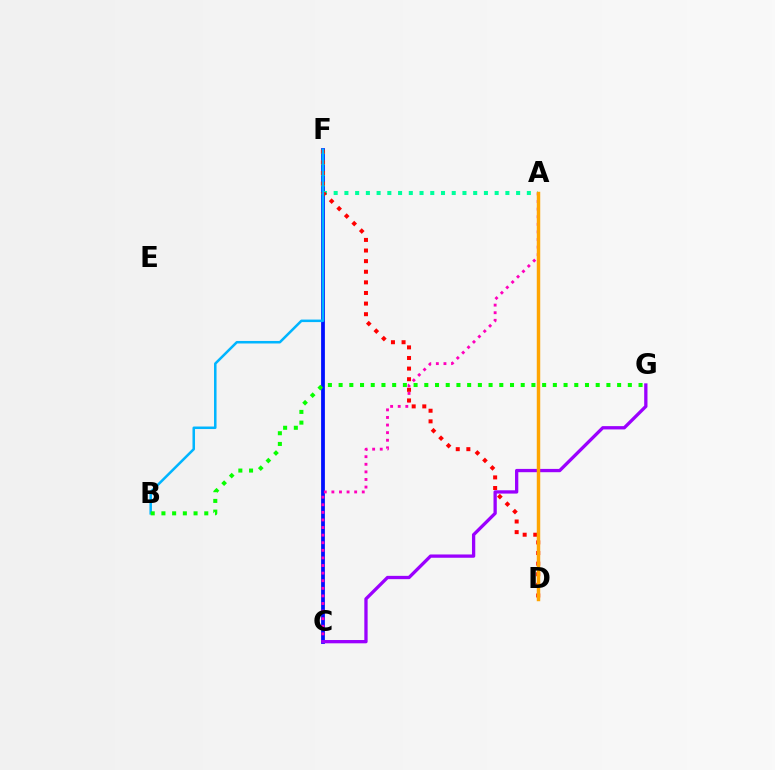{('C', 'F'): [{'color': '#0010ff', 'line_style': 'solid', 'thickness': 2.72}], ('A', 'D'): [{'color': '#b3ff00', 'line_style': 'dashed', 'thickness': 1.95}, {'color': '#ffa500', 'line_style': 'solid', 'thickness': 2.49}], ('A', 'F'): [{'color': '#00ff9d', 'line_style': 'dotted', 'thickness': 2.92}], ('A', 'C'): [{'color': '#ff00bd', 'line_style': 'dotted', 'thickness': 2.06}], ('D', 'F'): [{'color': '#ff0000', 'line_style': 'dotted', 'thickness': 2.88}], ('B', 'F'): [{'color': '#00b5ff', 'line_style': 'solid', 'thickness': 1.82}], ('C', 'G'): [{'color': '#9b00ff', 'line_style': 'solid', 'thickness': 2.37}], ('B', 'G'): [{'color': '#08ff00', 'line_style': 'dotted', 'thickness': 2.91}]}